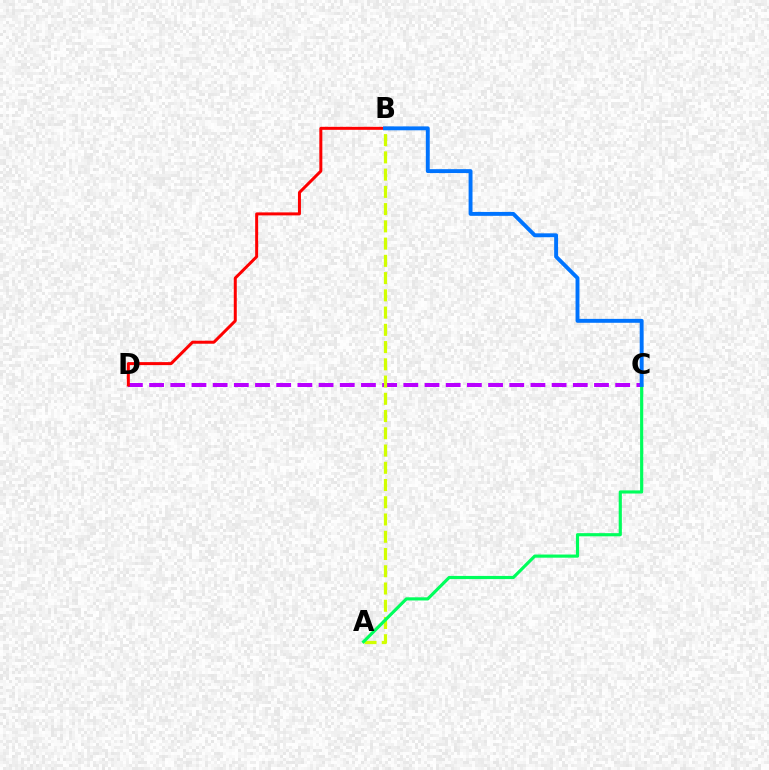{('C', 'D'): [{'color': '#b900ff', 'line_style': 'dashed', 'thickness': 2.88}], ('A', 'B'): [{'color': '#d1ff00', 'line_style': 'dashed', 'thickness': 2.34}], ('B', 'D'): [{'color': '#ff0000', 'line_style': 'solid', 'thickness': 2.16}], ('A', 'C'): [{'color': '#00ff5c', 'line_style': 'solid', 'thickness': 2.27}], ('B', 'C'): [{'color': '#0074ff', 'line_style': 'solid', 'thickness': 2.81}]}